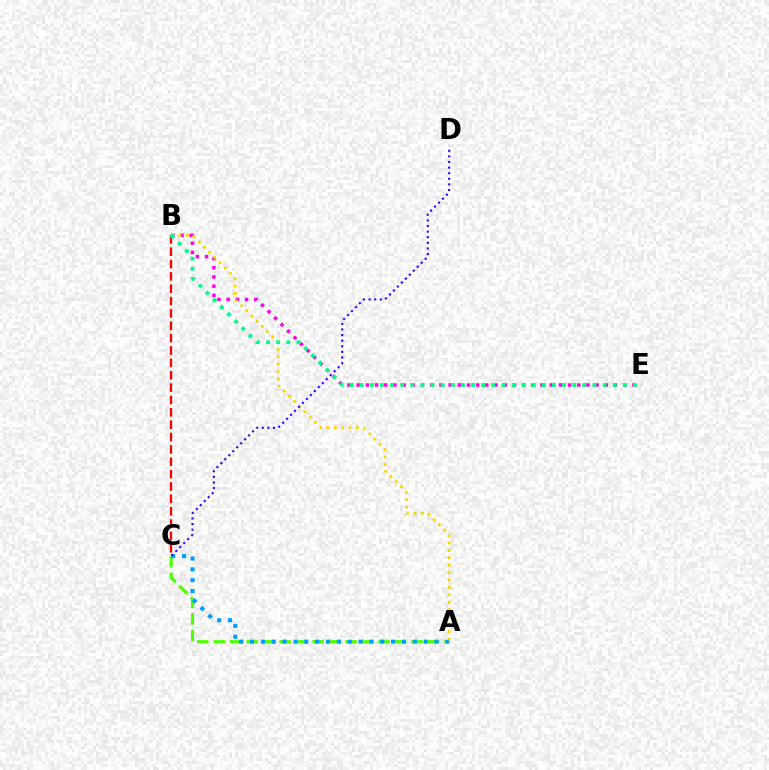{('A', 'C'): [{'color': '#4fff00', 'line_style': 'dashed', 'thickness': 2.24}, {'color': '#009eff', 'line_style': 'dotted', 'thickness': 2.95}], ('B', 'E'): [{'color': '#ff00ed', 'line_style': 'dotted', 'thickness': 2.5}, {'color': '#00ff86', 'line_style': 'dotted', 'thickness': 2.75}], ('A', 'B'): [{'color': '#ffd500', 'line_style': 'dotted', 'thickness': 2.0}], ('B', 'C'): [{'color': '#ff0000', 'line_style': 'dashed', 'thickness': 1.68}], ('C', 'D'): [{'color': '#3700ff', 'line_style': 'dotted', 'thickness': 1.52}]}